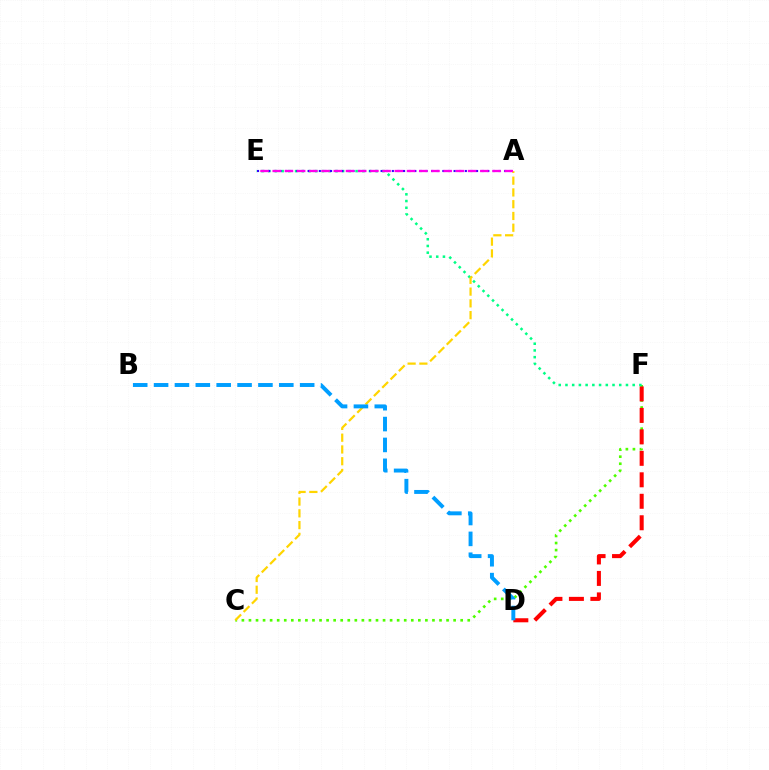{('C', 'F'): [{'color': '#4fff00', 'line_style': 'dotted', 'thickness': 1.92}], ('D', 'F'): [{'color': '#ff0000', 'line_style': 'dashed', 'thickness': 2.92}], ('E', 'F'): [{'color': '#00ff86', 'line_style': 'dotted', 'thickness': 1.83}], ('A', 'C'): [{'color': '#ffd500', 'line_style': 'dashed', 'thickness': 1.6}], ('B', 'D'): [{'color': '#009eff', 'line_style': 'dashed', 'thickness': 2.84}], ('A', 'E'): [{'color': '#3700ff', 'line_style': 'dotted', 'thickness': 1.53}, {'color': '#ff00ed', 'line_style': 'dashed', 'thickness': 1.66}]}